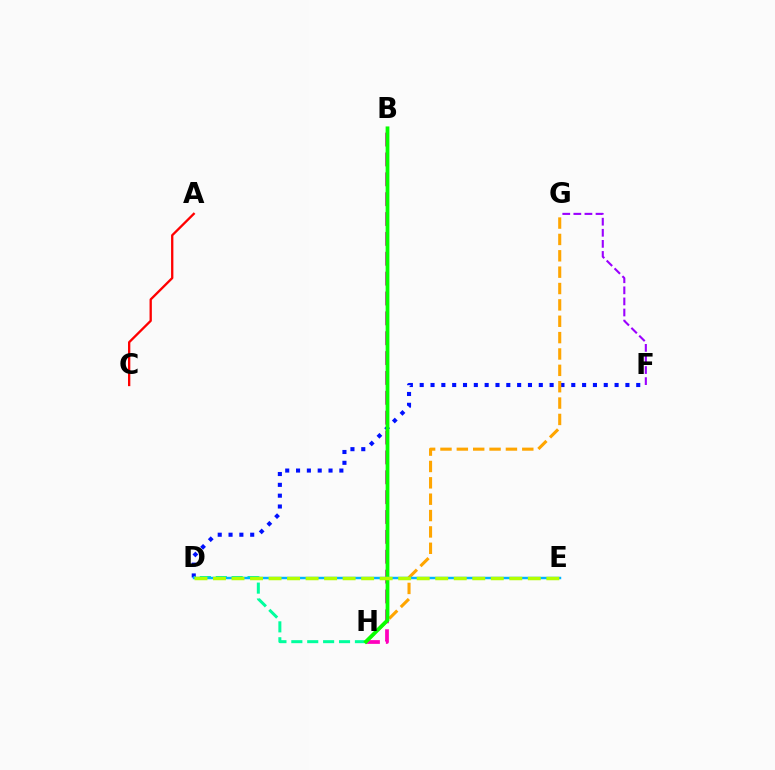{('B', 'H'): [{'color': '#ff00bd', 'line_style': 'dashed', 'thickness': 2.7}, {'color': '#08ff00', 'line_style': 'solid', 'thickness': 2.71}], ('F', 'G'): [{'color': '#9b00ff', 'line_style': 'dashed', 'thickness': 1.51}], ('D', 'F'): [{'color': '#0010ff', 'line_style': 'dotted', 'thickness': 2.94}], ('G', 'H'): [{'color': '#ffa500', 'line_style': 'dashed', 'thickness': 2.22}], ('A', 'C'): [{'color': '#ff0000', 'line_style': 'solid', 'thickness': 1.67}], ('D', 'H'): [{'color': '#00ff9d', 'line_style': 'dashed', 'thickness': 2.16}], ('D', 'E'): [{'color': '#00b5ff', 'line_style': 'solid', 'thickness': 1.76}, {'color': '#b3ff00', 'line_style': 'dashed', 'thickness': 2.52}]}